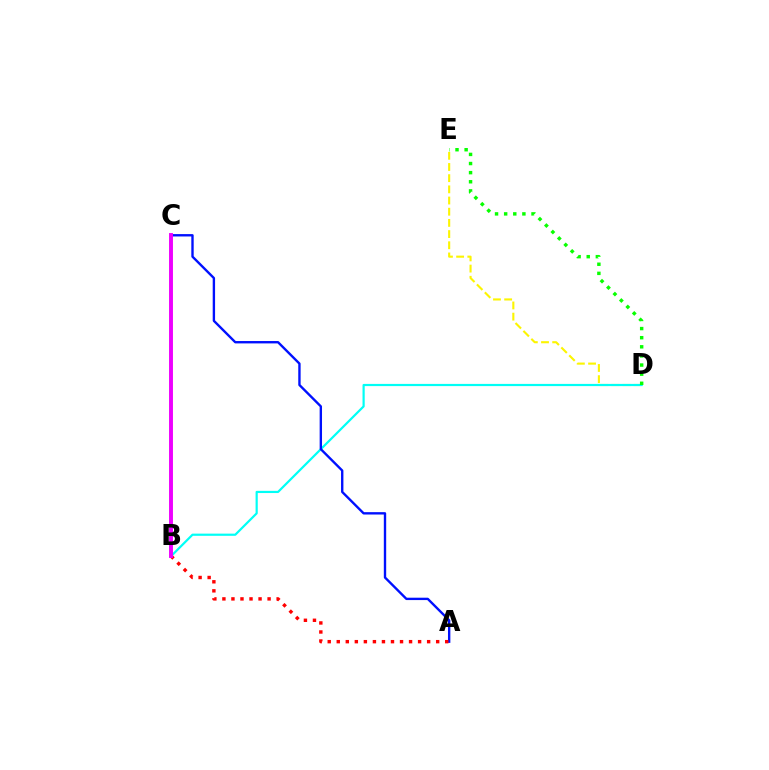{('D', 'E'): [{'color': '#fcf500', 'line_style': 'dashed', 'thickness': 1.52}, {'color': '#08ff00', 'line_style': 'dotted', 'thickness': 2.48}], ('B', 'D'): [{'color': '#00fff6', 'line_style': 'solid', 'thickness': 1.58}], ('A', 'C'): [{'color': '#0010ff', 'line_style': 'solid', 'thickness': 1.71}], ('A', 'B'): [{'color': '#ff0000', 'line_style': 'dotted', 'thickness': 2.46}], ('B', 'C'): [{'color': '#ee00ff', 'line_style': 'solid', 'thickness': 2.82}]}